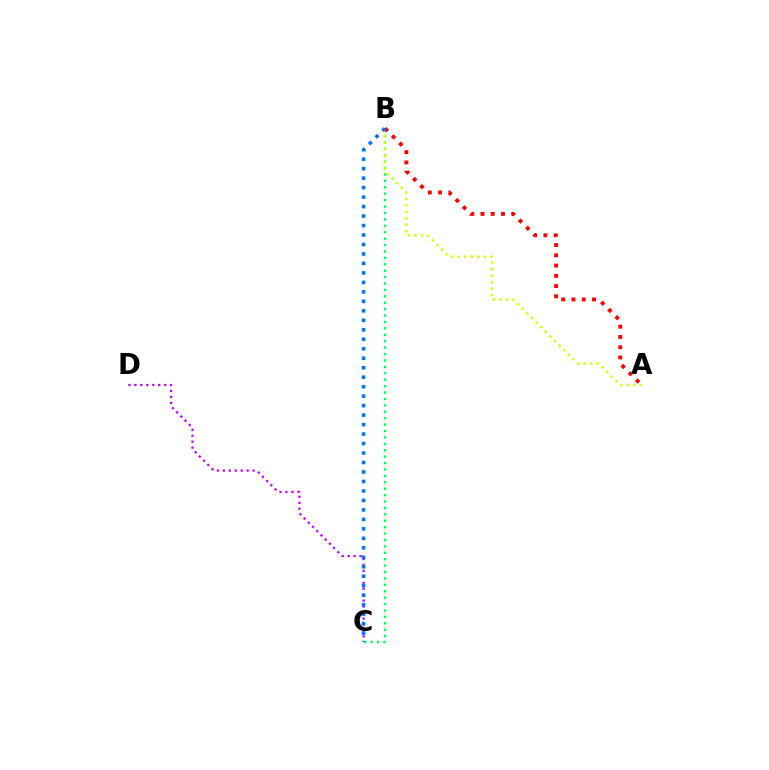{('C', 'D'): [{'color': '#b900ff', 'line_style': 'dotted', 'thickness': 1.62}], ('B', 'C'): [{'color': '#00ff5c', 'line_style': 'dotted', 'thickness': 1.74}, {'color': '#0074ff', 'line_style': 'dotted', 'thickness': 2.58}], ('A', 'B'): [{'color': '#d1ff00', 'line_style': 'dotted', 'thickness': 1.77}, {'color': '#ff0000', 'line_style': 'dotted', 'thickness': 2.79}]}